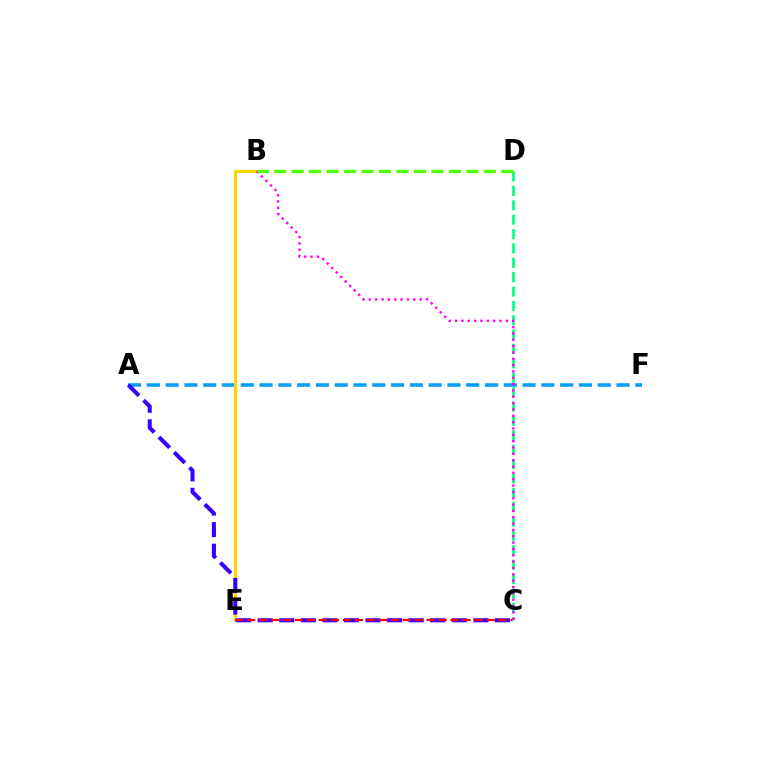{('A', 'F'): [{'color': '#009eff', 'line_style': 'dashed', 'thickness': 2.55}], ('B', 'E'): [{'color': '#ffd500', 'line_style': 'solid', 'thickness': 2.27}], ('A', 'C'): [{'color': '#3700ff', 'line_style': 'dashed', 'thickness': 2.93}], ('C', 'E'): [{'color': '#ff0000', 'line_style': 'dashed', 'thickness': 1.63}], ('C', 'D'): [{'color': '#00ff86', 'line_style': 'dashed', 'thickness': 1.95}], ('B', 'C'): [{'color': '#ff00ed', 'line_style': 'dotted', 'thickness': 1.72}], ('B', 'D'): [{'color': '#4fff00', 'line_style': 'dashed', 'thickness': 2.38}]}